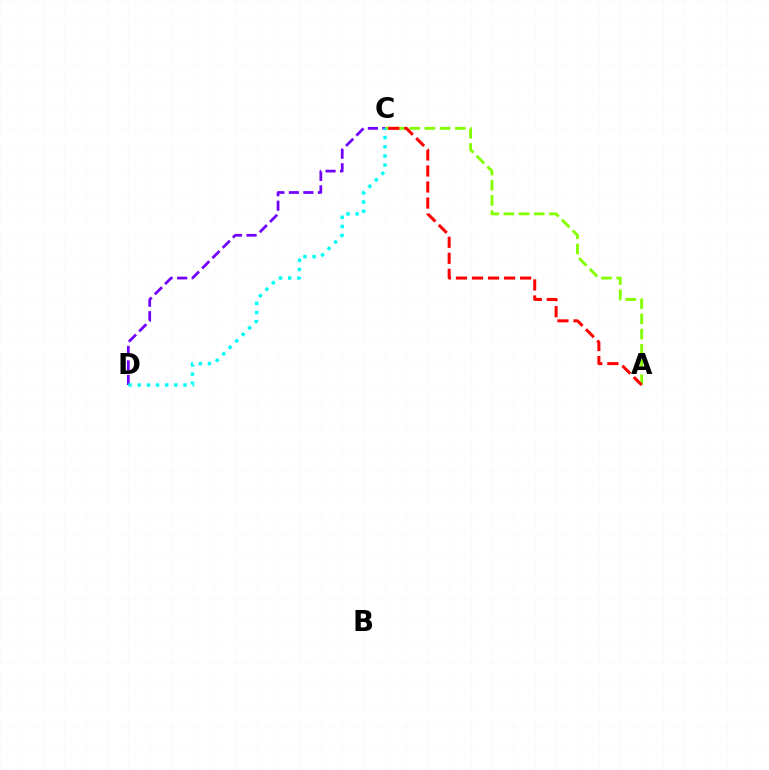{('C', 'D'): [{'color': '#7200ff', 'line_style': 'dashed', 'thickness': 1.97}, {'color': '#00fff6', 'line_style': 'dotted', 'thickness': 2.49}], ('A', 'C'): [{'color': '#84ff00', 'line_style': 'dashed', 'thickness': 2.06}, {'color': '#ff0000', 'line_style': 'dashed', 'thickness': 2.18}]}